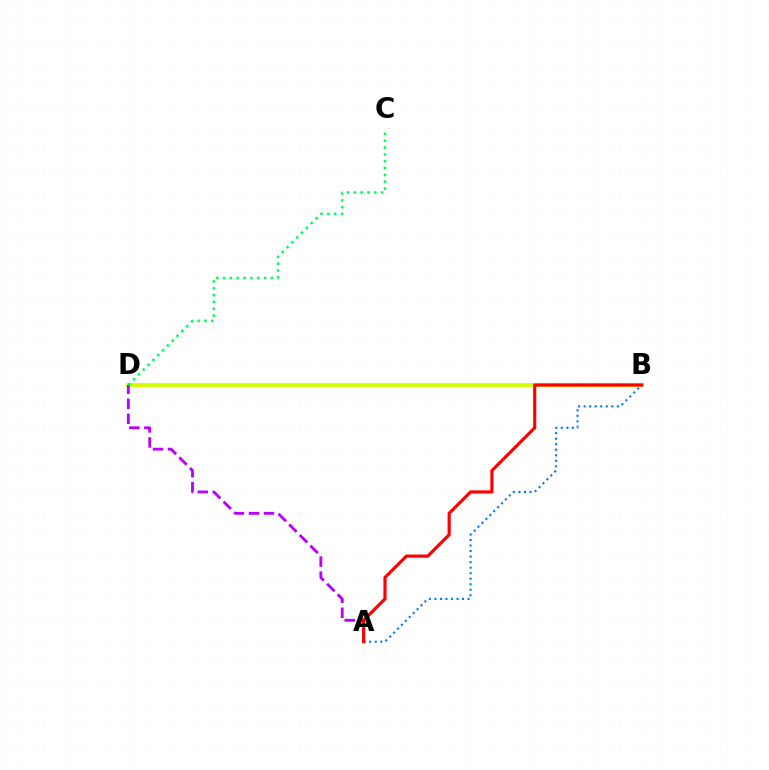{('B', 'D'): [{'color': '#d1ff00', 'line_style': 'solid', 'thickness': 2.78}], ('A', 'D'): [{'color': '#b900ff', 'line_style': 'dashed', 'thickness': 2.04}], ('A', 'B'): [{'color': '#0074ff', 'line_style': 'dotted', 'thickness': 1.5}, {'color': '#ff0000', 'line_style': 'solid', 'thickness': 2.29}], ('C', 'D'): [{'color': '#00ff5c', 'line_style': 'dotted', 'thickness': 1.86}]}